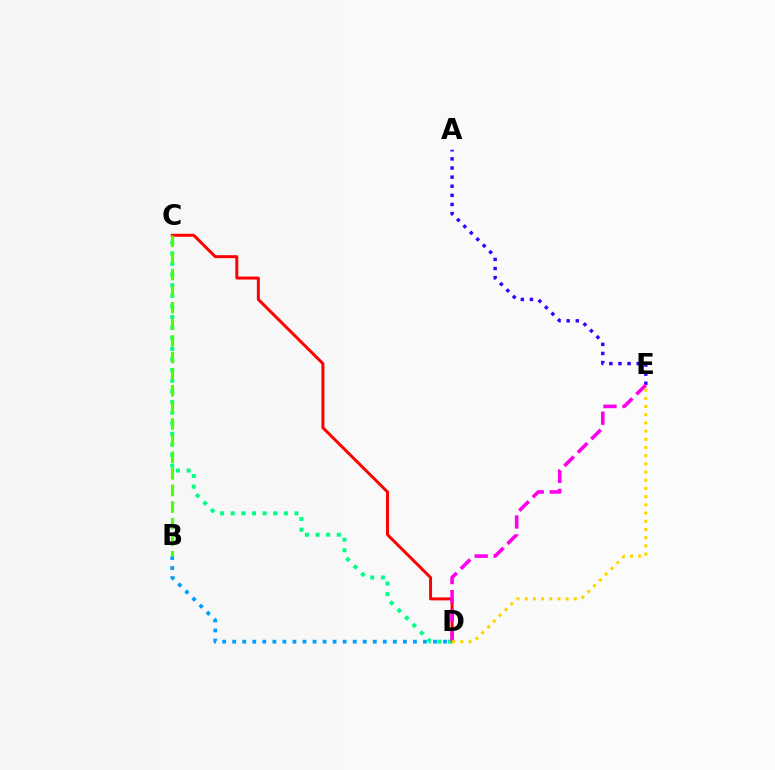{('B', 'D'): [{'color': '#009eff', 'line_style': 'dotted', 'thickness': 2.73}], ('C', 'D'): [{'color': '#ff0000', 'line_style': 'solid', 'thickness': 2.13}, {'color': '#00ff86', 'line_style': 'dotted', 'thickness': 2.89}], ('A', 'E'): [{'color': '#3700ff', 'line_style': 'dotted', 'thickness': 2.48}], ('D', 'E'): [{'color': '#ff00ed', 'line_style': 'dashed', 'thickness': 2.58}, {'color': '#ffd500', 'line_style': 'dotted', 'thickness': 2.23}], ('B', 'C'): [{'color': '#4fff00', 'line_style': 'dashed', 'thickness': 2.26}]}